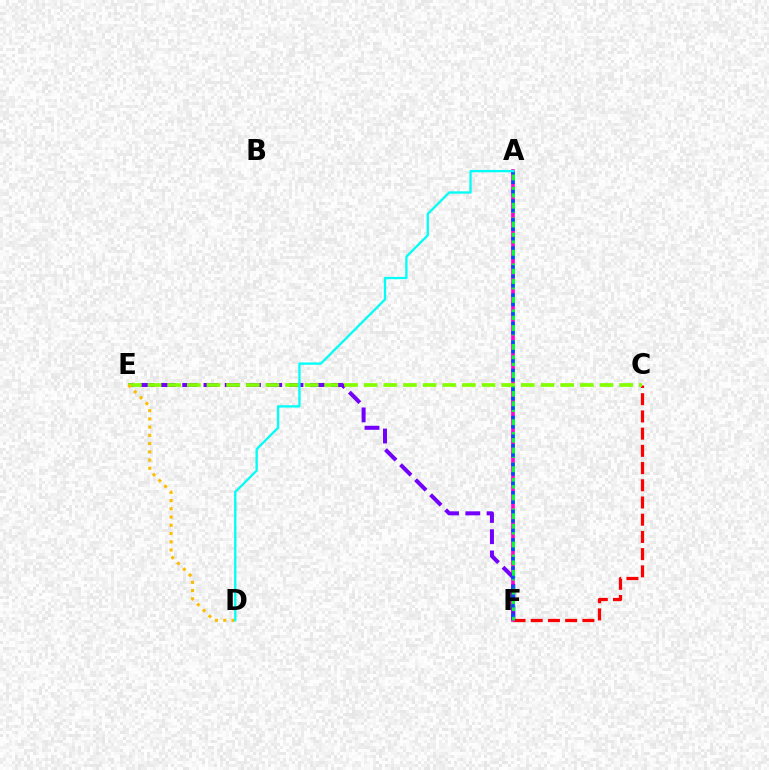{('C', 'F'): [{'color': '#ff0000', 'line_style': 'dashed', 'thickness': 2.34}], ('A', 'F'): [{'color': '#ff00cf', 'line_style': 'solid', 'thickness': 2.61}, {'color': '#00ff39', 'line_style': 'dashed', 'thickness': 2.08}, {'color': '#004bff', 'line_style': 'dotted', 'thickness': 2.56}], ('E', 'F'): [{'color': '#7200ff', 'line_style': 'dashed', 'thickness': 2.89}], ('C', 'E'): [{'color': '#84ff00', 'line_style': 'dashed', 'thickness': 2.67}], ('D', 'E'): [{'color': '#ffbd00', 'line_style': 'dotted', 'thickness': 2.24}], ('A', 'D'): [{'color': '#00fff6', 'line_style': 'solid', 'thickness': 1.67}]}